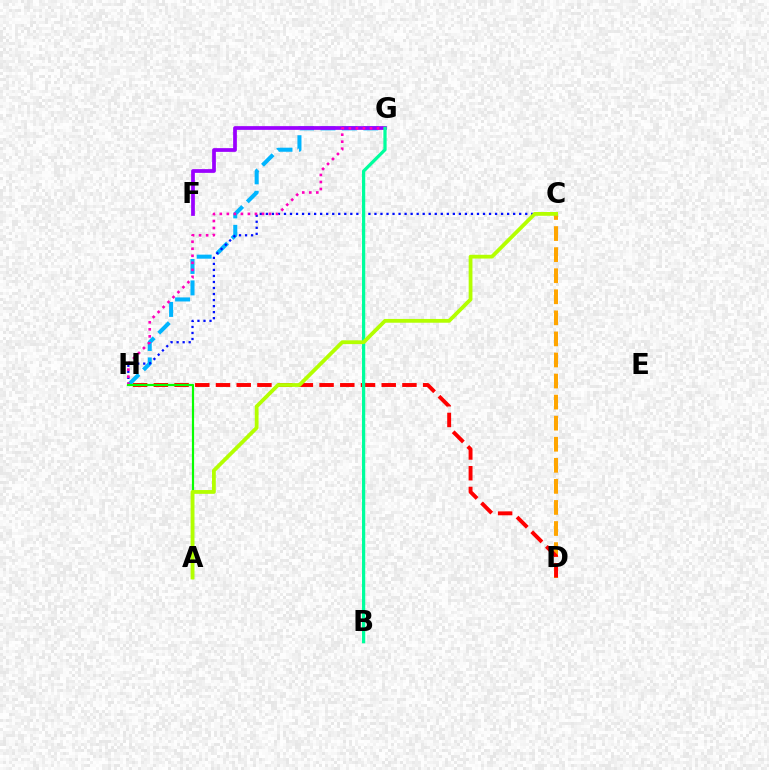{('G', 'H'): [{'color': '#00b5ff', 'line_style': 'dashed', 'thickness': 2.91}, {'color': '#ff00bd', 'line_style': 'dotted', 'thickness': 1.91}], ('C', 'D'): [{'color': '#ffa500', 'line_style': 'dashed', 'thickness': 2.86}], ('F', 'G'): [{'color': '#9b00ff', 'line_style': 'solid', 'thickness': 2.69}], ('C', 'H'): [{'color': '#0010ff', 'line_style': 'dotted', 'thickness': 1.64}], ('D', 'H'): [{'color': '#ff0000', 'line_style': 'dashed', 'thickness': 2.81}], ('B', 'G'): [{'color': '#00ff9d', 'line_style': 'solid', 'thickness': 2.33}], ('A', 'H'): [{'color': '#08ff00', 'line_style': 'solid', 'thickness': 1.57}], ('A', 'C'): [{'color': '#b3ff00', 'line_style': 'solid', 'thickness': 2.73}]}